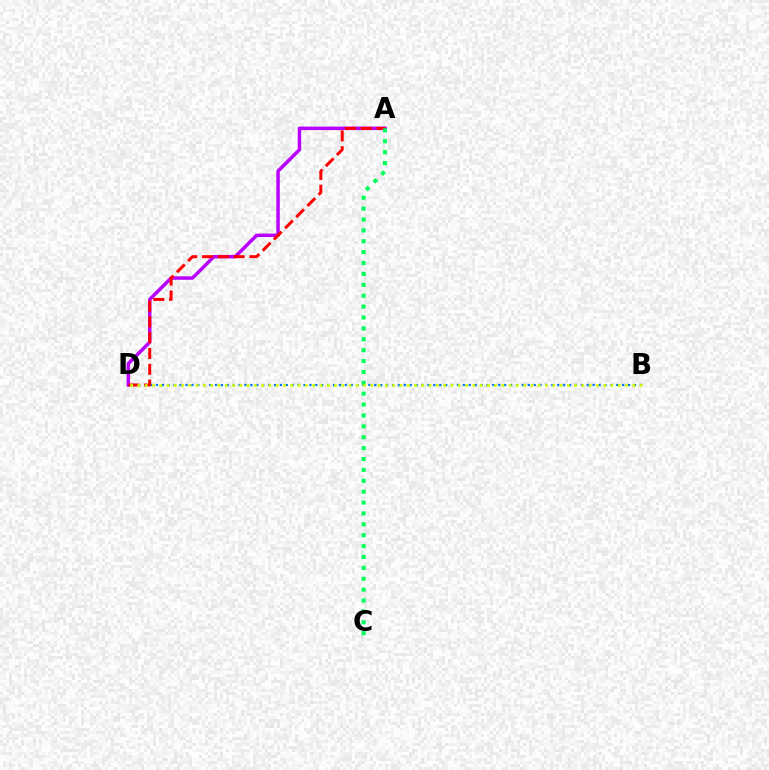{('A', 'D'): [{'color': '#b900ff', 'line_style': 'solid', 'thickness': 2.5}, {'color': '#ff0000', 'line_style': 'dashed', 'thickness': 2.15}], ('B', 'D'): [{'color': '#0074ff', 'line_style': 'dotted', 'thickness': 1.6}, {'color': '#d1ff00', 'line_style': 'dotted', 'thickness': 1.98}], ('A', 'C'): [{'color': '#00ff5c', 'line_style': 'dotted', 'thickness': 2.96}]}